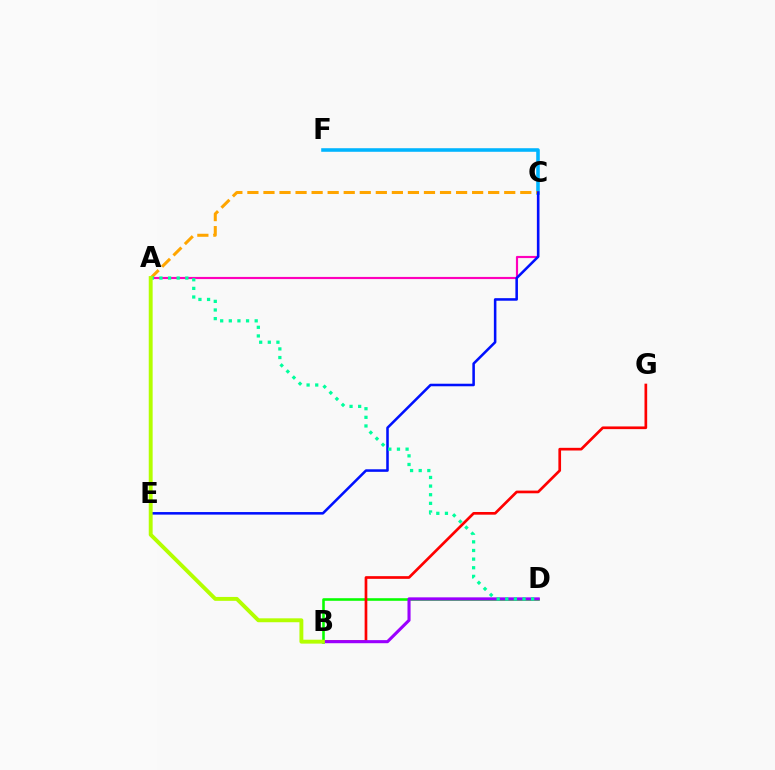{('A', 'C'): [{'color': '#ff00bd', 'line_style': 'solid', 'thickness': 1.56}, {'color': '#ffa500', 'line_style': 'dashed', 'thickness': 2.18}], ('C', 'F'): [{'color': '#00b5ff', 'line_style': 'solid', 'thickness': 2.57}], ('B', 'D'): [{'color': '#08ff00', 'line_style': 'solid', 'thickness': 1.86}, {'color': '#9b00ff', 'line_style': 'solid', 'thickness': 2.22}], ('B', 'G'): [{'color': '#ff0000', 'line_style': 'solid', 'thickness': 1.93}], ('C', 'E'): [{'color': '#0010ff', 'line_style': 'solid', 'thickness': 1.83}], ('A', 'D'): [{'color': '#00ff9d', 'line_style': 'dotted', 'thickness': 2.34}], ('A', 'B'): [{'color': '#b3ff00', 'line_style': 'solid', 'thickness': 2.81}]}